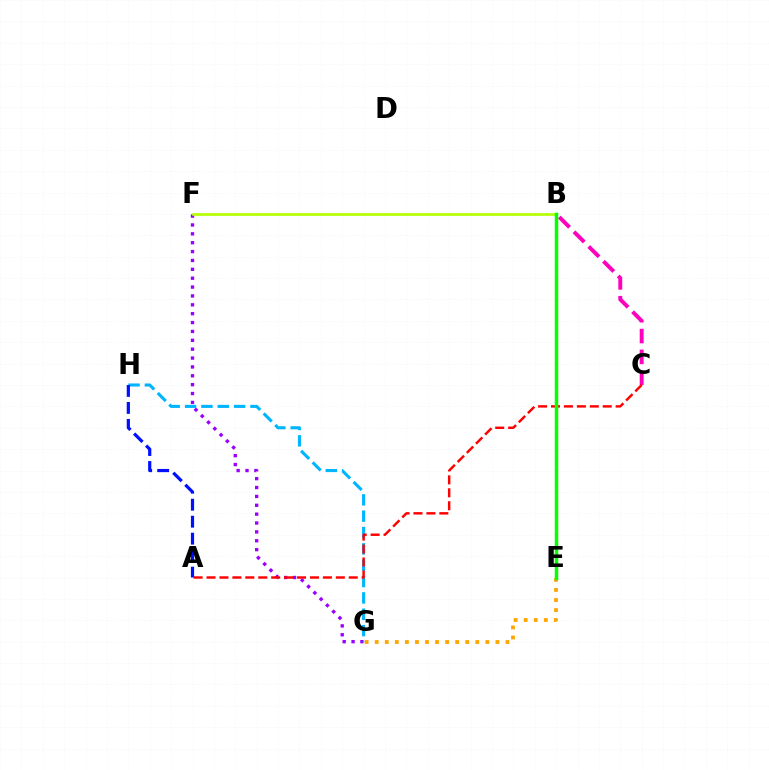{('F', 'G'): [{'color': '#9b00ff', 'line_style': 'dotted', 'thickness': 2.41}], ('B', 'C'): [{'color': '#ff00bd', 'line_style': 'dashed', 'thickness': 2.83}], ('B', 'E'): [{'color': '#00ff9d', 'line_style': 'dotted', 'thickness': 1.86}, {'color': '#08ff00', 'line_style': 'solid', 'thickness': 2.52}], ('G', 'H'): [{'color': '#00b5ff', 'line_style': 'dashed', 'thickness': 2.22}], ('E', 'G'): [{'color': '#ffa500', 'line_style': 'dotted', 'thickness': 2.73}], ('B', 'F'): [{'color': '#b3ff00', 'line_style': 'solid', 'thickness': 1.91}], ('A', 'C'): [{'color': '#ff0000', 'line_style': 'dashed', 'thickness': 1.76}], ('A', 'H'): [{'color': '#0010ff', 'line_style': 'dashed', 'thickness': 2.31}]}